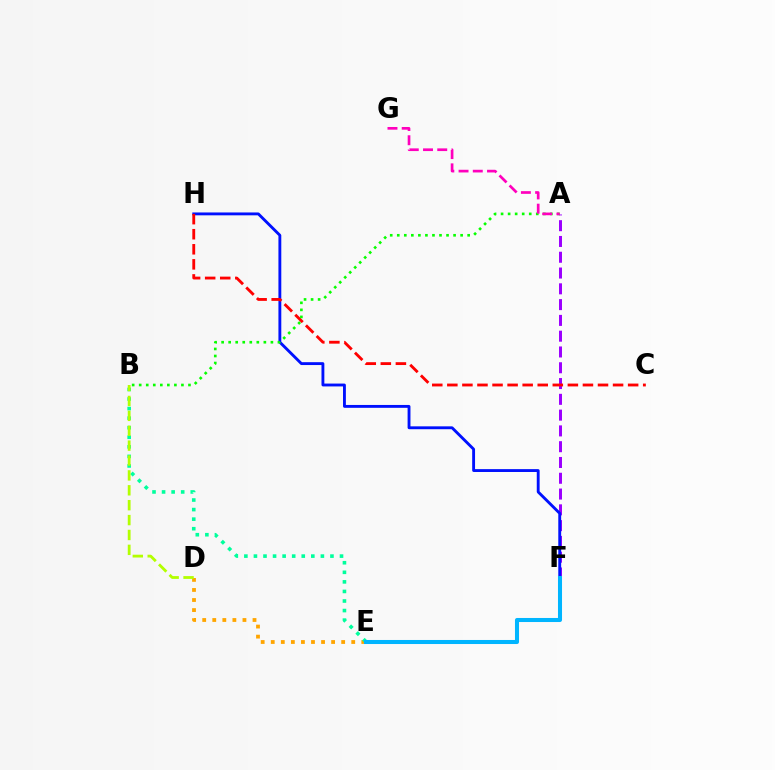{('D', 'E'): [{'color': '#ffa500', 'line_style': 'dotted', 'thickness': 2.73}], ('A', 'F'): [{'color': '#9b00ff', 'line_style': 'dashed', 'thickness': 2.14}], ('F', 'H'): [{'color': '#0010ff', 'line_style': 'solid', 'thickness': 2.06}], ('B', 'E'): [{'color': '#00ff9d', 'line_style': 'dotted', 'thickness': 2.6}], ('C', 'H'): [{'color': '#ff0000', 'line_style': 'dashed', 'thickness': 2.05}], ('E', 'F'): [{'color': '#00b5ff', 'line_style': 'solid', 'thickness': 2.92}], ('A', 'B'): [{'color': '#08ff00', 'line_style': 'dotted', 'thickness': 1.91}], ('B', 'D'): [{'color': '#b3ff00', 'line_style': 'dashed', 'thickness': 2.02}], ('A', 'G'): [{'color': '#ff00bd', 'line_style': 'dashed', 'thickness': 1.93}]}